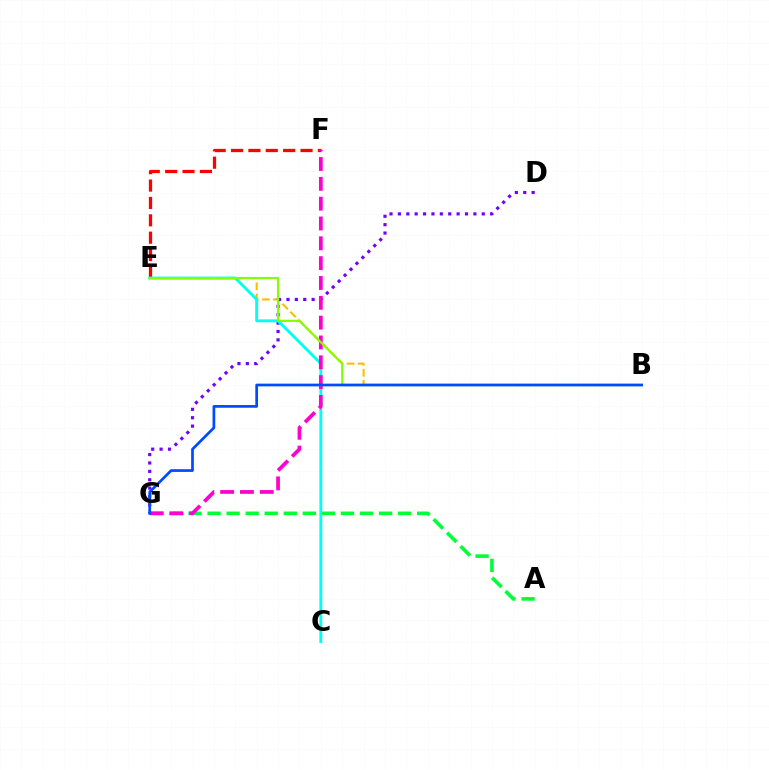{('E', 'F'): [{'color': '#ff0000', 'line_style': 'dashed', 'thickness': 2.36}], ('B', 'E'): [{'color': '#ffbd00', 'line_style': 'dashed', 'thickness': 1.51}, {'color': '#84ff00', 'line_style': 'solid', 'thickness': 1.59}], ('D', 'G'): [{'color': '#7200ff', 'line_style': 'dotted', 'thickness': 2.28}], ('C', 'E'): [{'color': '#00fff6', 'line_style': 'solid', 'thickness': 2.08}], ('A', 'G'): [{'color': '#00ff39', 'line_style': 'dashed', 'thickness': 2.59}], ('F', 'G'): [{'color': '#ff00cf', 'line_style': 'dashed', 'thickness': 2.69}], ('B', 'G'): [{'color': '#004bff', 'line_style': 'solid', 'thickness': 1.96}]}